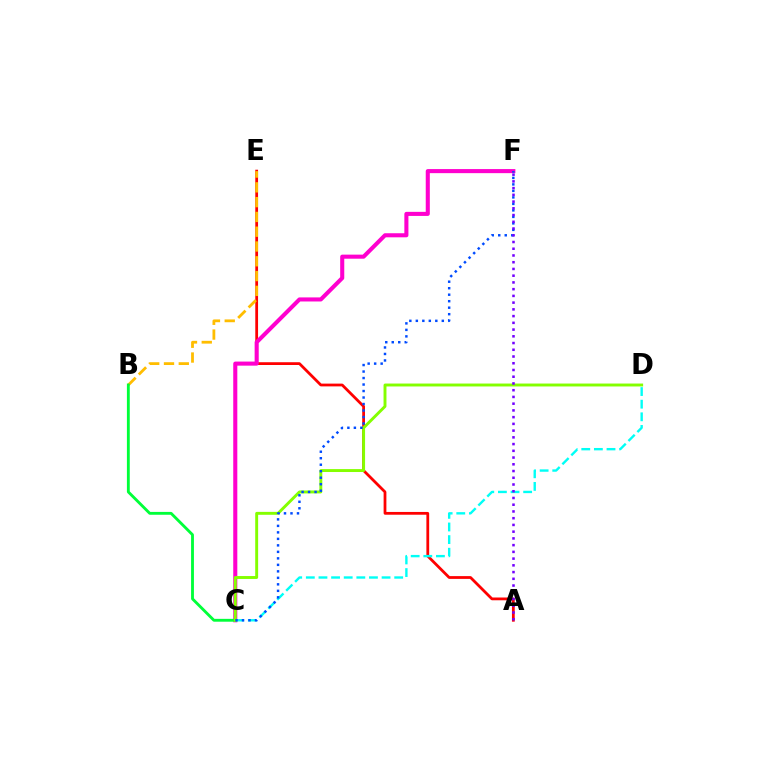{('A', 'E'): [{'color': '#ff0000', 'line_style': 'solid', 'thickness': 2.0}], ('C', 'F'): [{'color': '#ff00cf', 'line_style': 'solid', 'thickness': 2.93}, {'color': '#004bff', 'line_style': 'dotted', 'thickness': 1.76}], ('B', 'E'): [{'color': '#ffbd00', 'line_style': 'dashed', 'thickness': 2.01}], ('C', 'D'): [{'color': '#00fff6', 'line_style': 'dashed', 'thickness': 1.71}, {'color': '#84ff00', 'line_style': 'solid', 'thickness': 2.1}], ('B', 'C'): [{'color': '#00ff39', 'line_style': 'solid', 'thickness': 2.05}], ('A', 'F'): [{'color': '#7200ff', 'line_style': 'dotted', 'thickness': 1.83}]}